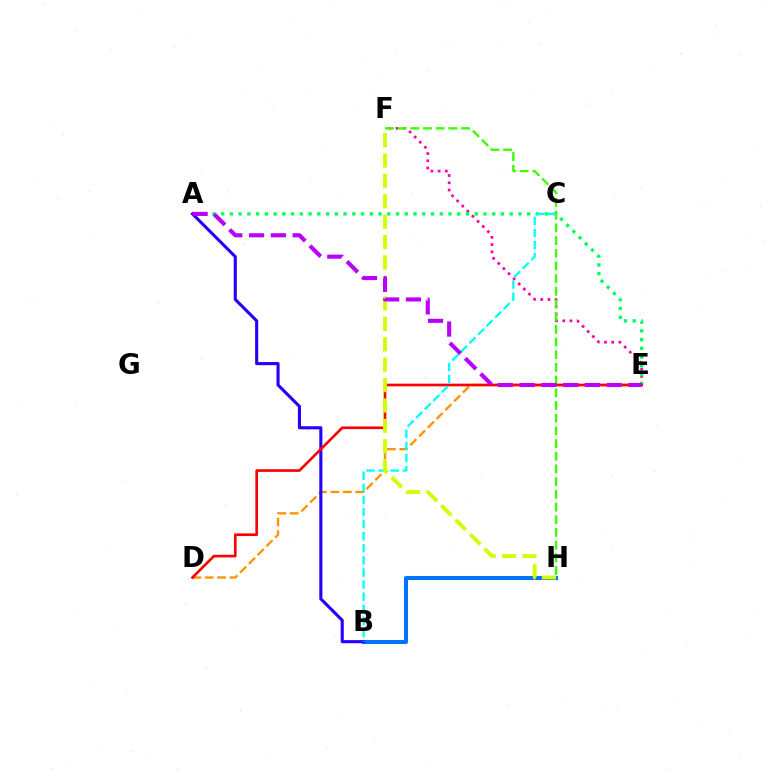{('E', 'F'): [{'color': '#ff00ac', 'line_style': 'dotted', 'thickness': 1.96}], ('A', 'E'): [{'color': '#00ff5c', 'line_style': 'dotted', 'thickness': 2.38}, {'color': '#b900ff', 'line_style': 'dashed', 'thickness': 2.96}], ('D', 'E'): [{'color': '#ff9400', 'line_style': 'dashed', 'thickness': 1.68}, {'color': '#ff0000', 'line_style': 'solid', 'thickness': 1.92}], ('B', 'H'): [{'color': '#0074ff', 'line_style': 'solid', 'thickness': 2.9}], ('F', 'H'): [{'color': '#3dff00', 'line_style': 'dashed', 'thickness': 1.72}, {'color': '#d1ff00', 'line_style': 'dashed', 'thickness': 2.77}], ('A', 'B'): [{'color': '#2500ff', 'line_style': 'solid', 'thickness': 2.23}], ('B', 'C'): [{'color': '#00fff6', 'line_style': 'dashed', 'thickness': 1.64}]}